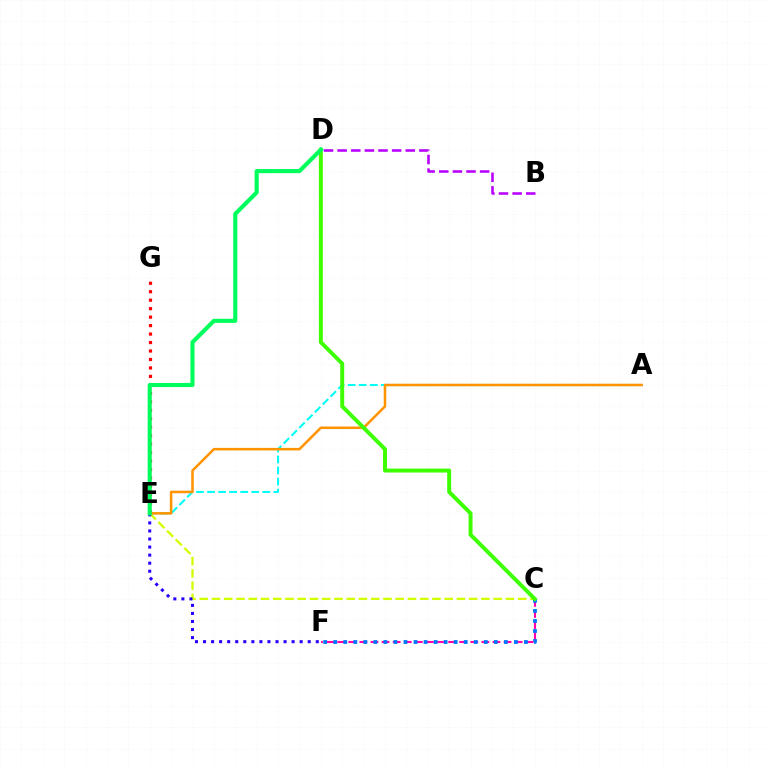{('E', 'G'): [{'color': '#ff0000', 'line_style': 'dotted', 'thickness': 2.3}], ('C', 'E'): [{'color': '#d1ff00', 'line_style': 'dashed', 'thickness': 1.66}], ('A', 'E'): [{'color': '#00fff6', 'line_style': 'dashed', 'thickness': 1.5}, {'color': '#ff9400', 'line_style': 'solid', 'thickness': 1.83}], ('B', 'D'): [{'color': '#b900ff', 'line_style': 'dashed', 'thickness': 1.85}], ('C', 'F'): [{'color': '#ff00ac', 'line_style': 'dashed', 'thickness': 1.51}, {'color': '#0074ff', 'line_style': 'dotted', 'thickness': 2.73}], ('C', 'D'): [{'color': '#3dff00', 'line_style': 'solid', 'thickness': 2.84}], ('E', 'F'): [{'color': '#2500ff', 'line_style': 'dotted', 'thickness': 2.19}], ('D', 'E'): [{'color': '#00ff5c', 'line_style': 'solid', 'thickness': 2.97}]}